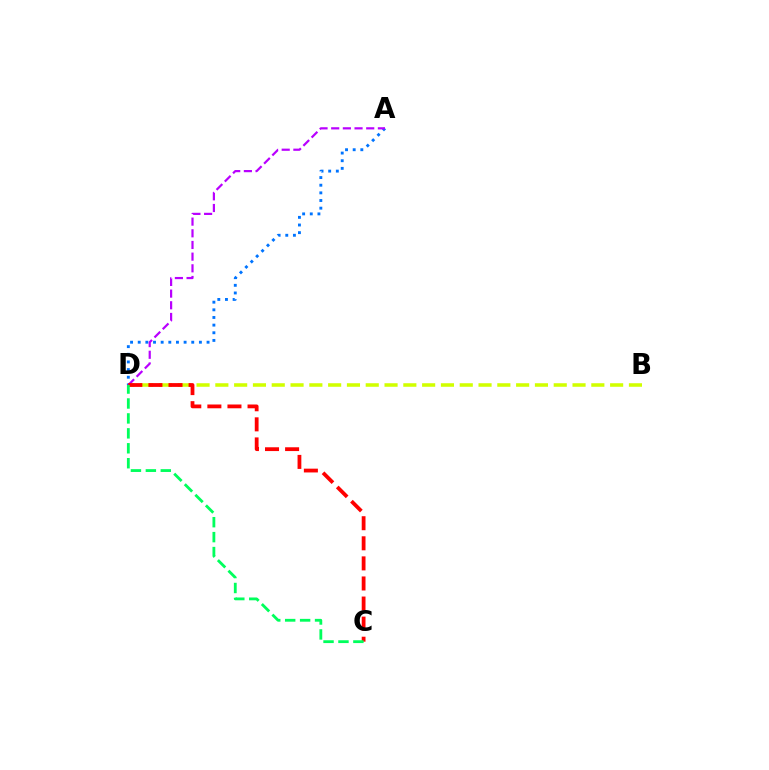{('B', 'D'): [{'color': '#d1ff00', 'line_style': 'dashed', 'thickness': 2.55}], ('A', 'D'): [{'color': '#0074ff', 'line_style': 'dotted', 'thickness': 2.08}, {'color': '#b900ff', 'line_style': 'dashed', 'thickness': 1.59}], ('C', 'D'): [{'color': '#ff0000', 'line_style': 'dashed', 'thickness': 2.73}, {'color': '#00ff5c', 'line_style': 'dashed', 'thickness': 2.03}]}